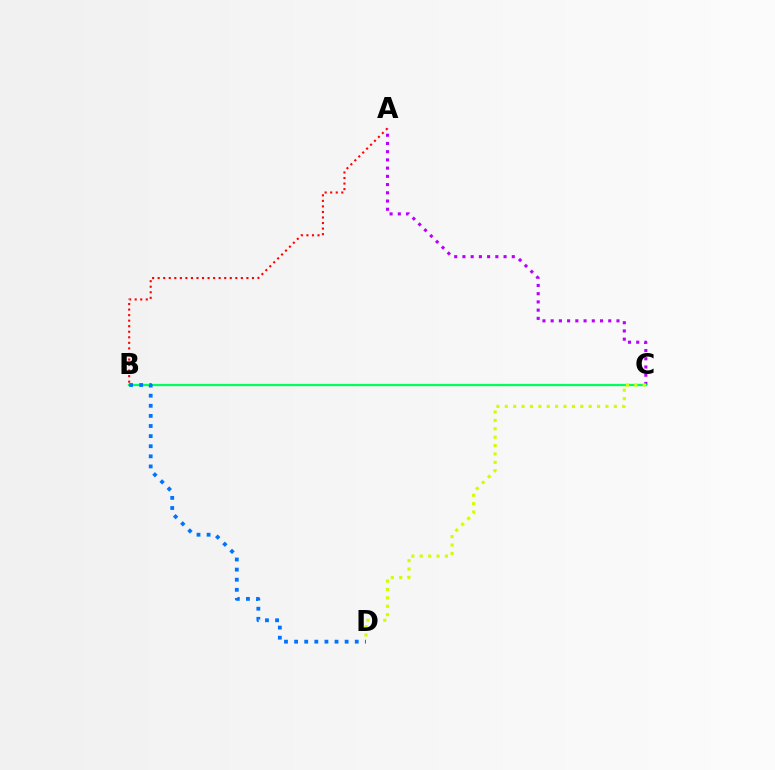{('A', 'C'): [{'color': '#b900ff', 'line_style': 'dotted', 'thickness': 2.23}], ('B', 'C'): [{'color': '#00ff5c', 'line_style': 'solid', 'thickness': 1.64}], ('A', 'B'): [{'color': '#ff0000', 'line_style': 'dotted', 'thickness': 1.51}], ('B', 'D'): [{'color': '#0074ff', 'line_style': 'dotted', 'thickness': 2.75}], ('C', 'D'): [{'color': '#d1ff00', 'line_style': 'dotted', 'thickness': 2.28}]}